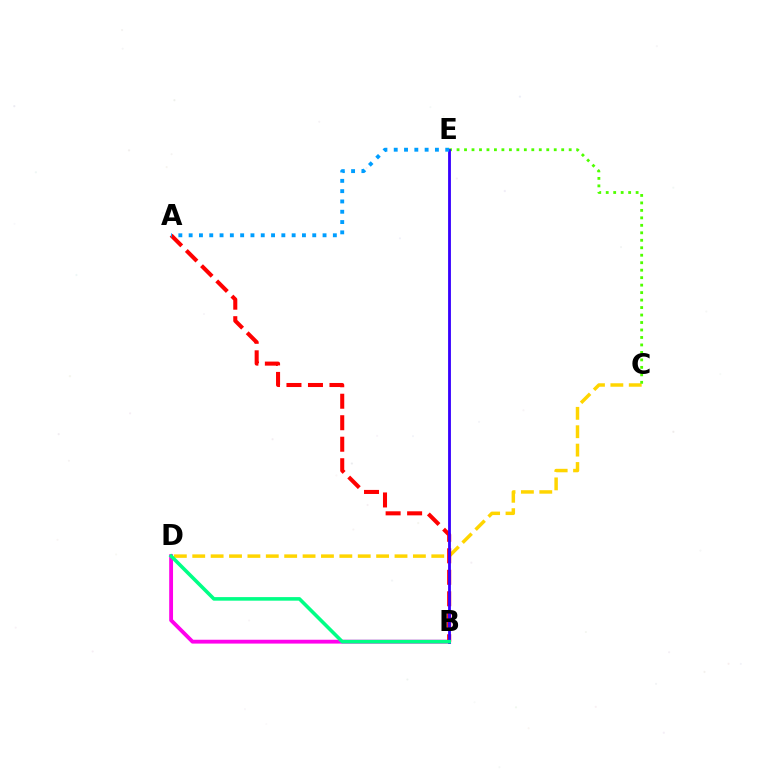{('B', 'D'): [{'color': '#ff00ed', 'line_style': 'solid', 'thickness': 2.77}, {'color': '#00ff86', 'line_style': 'solid', 'thickness': 2.57}], ('C', 'D'): [{'color': '#ffd500', 'line_style': 'dashed', 'thickness': 2.5}], ('A', 'B'): [{'color': '#ff0000', 'line_style': 'dashed', 'thickness': 2.92}], ('C', 'E'): [{'color': '#4fff00', 'line_style': 'dotted', 'thickness': 2.03}], ('B', 'E'): [{'color': '#3700ff', 'line_style': 'solid', 'thickness': 2.03}], ('A', 'E'): [{'color': '#009eff', 'line_style': 'dotted', 'thickness': 2.8}]}